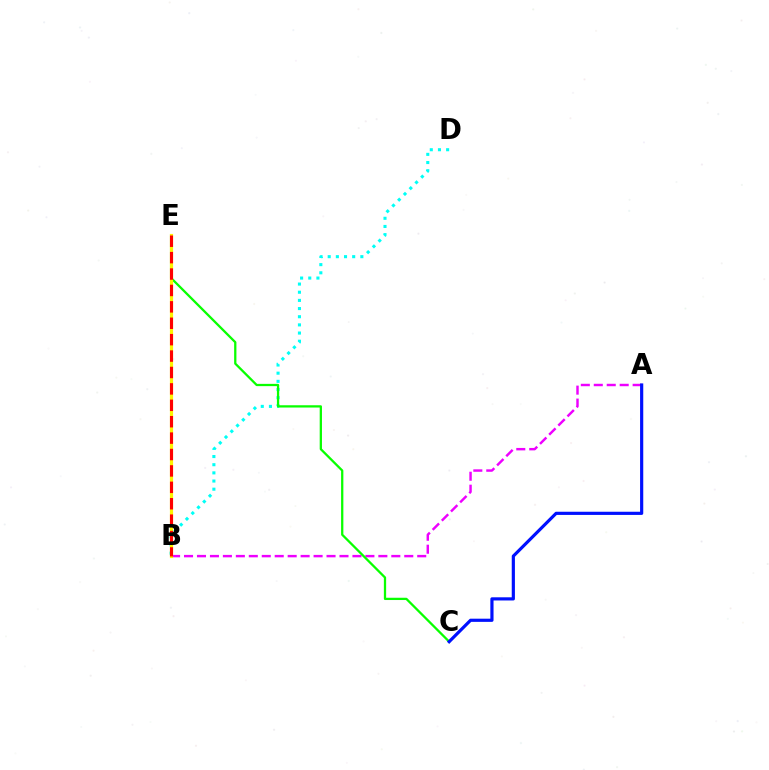{('B', 'D'): [{'color': '#00fff6', 'line_style': 'dotted', 'thickness': 2.22}], ('A', 'B'): [{'color': '#ee00ff', 'line_style': 'dashed', 'thickness': 1.76}], ('C', 'E'): [{'color': '#08ff00', 'line_style': 'solid', 'thickness': 1.64}], ('B', 'E'): [{'color': '#fcf500', 'line_style': 'solid', 'thickness': 2.28}, {'color': '#ff0000', 'line_style': 'dashed', 'thickness': 2.23}], ('A', 'C'): [{'color': '#0010ff', 'line_style': 'solid', 'thickness': 2.29}]}